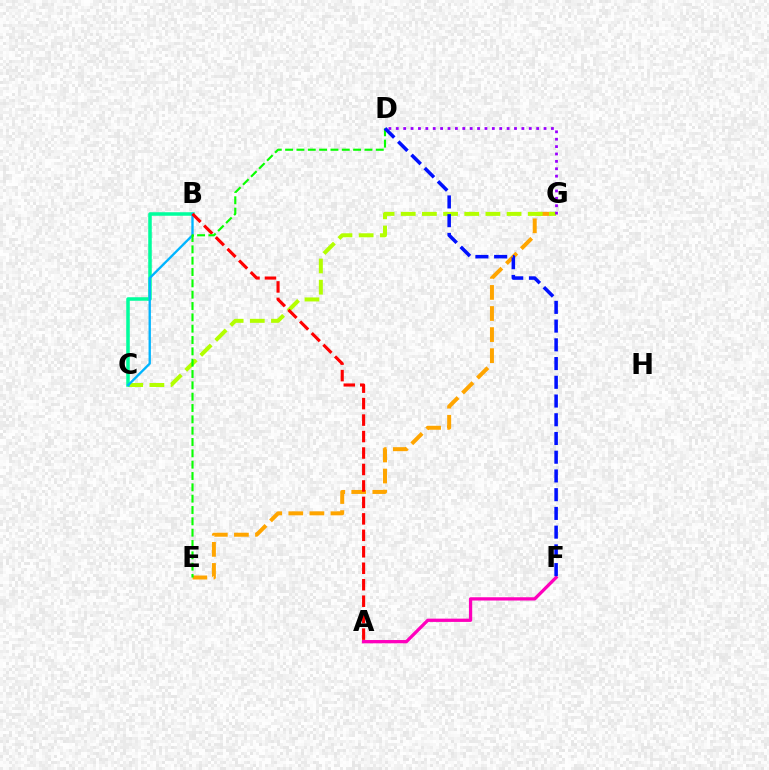{('E', 'G'): [{'color': '#ffa500', 'line_style': 'dashed', 'thickness': 2.86}], ('C', 'G'): [{'color': '#b3ff00', 'line_style': 'dashed', 'thickness': 2.88}], ('D', 'G'): [{'color': '#9b00ff', 'line_style': 'dotted', 'thickness': 2.01}], ('A', 'F'): [{'color': '#ff00bd', 'line_style': 'solid', 'thickness': 2.36}], ('B', 'C'): [{'color': '#00ff9d', 'line_style': 'solid', 'thickness': 2.54}, {'color': '#00b5ff', 'line_style': 'solid', 'thickness': 1.69}], ('A', 'B'): [{'color': '#ff0000', 'line_style': 'dashed', 'thickness': 2.24}], ('D', 'E'): [{'color': '#08ff00', 'line_style': 'dashed', 'thickness': 1.54}], ('D', 'F'): [{'color': '#0010ff', 'line_style': 'dashed', 'thickness': 2.54}]}